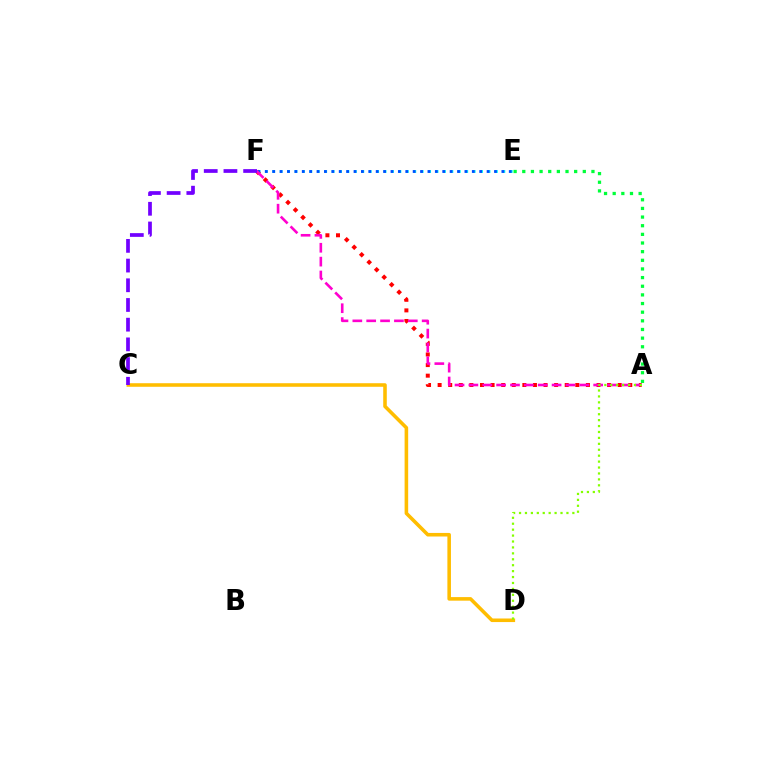{('E', 'F'): [{'color': '#00fff6', 'line_style': 'dotted', 'thickness': 2.02}, {'color': '#004bff', 'line_style': 'dotted', 'thickness': 2.01}], ('A', 'F'): [{'color': '#ff0000', 'line_style': 'dotted', 'thickness': 2.88}, {'color': '#ff00cf', 'line_style': 'dashed', 'thickness': 1.88}], ('C', 'D'): [{'color': '#ffbd00', 'line_style': 'solid', 'thickness': 2.57}], ('A', 'D'): [{'color': '#84ff00', 'line_style': 'dotted', 'thickness': 1.61}], ('A', 'E'): [{'color': '#00ff39', 'line_style': 'dotted', 'thickness': 2.35}], ('C', 'F'): [{'color': '#7200ff', 'line_style': 'dashed', 'thickness': 2.68}]}